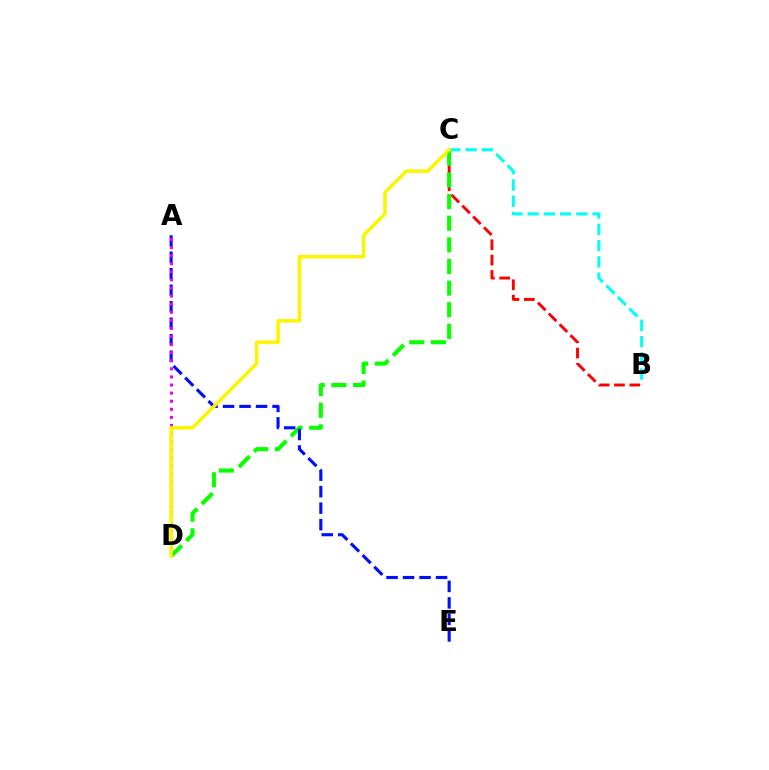{('B', 'C'): [{'color': '#ff0000', 'line_style': 'dashed', 'thickness': 2.08}, {'color': '#00fff6', 'line_style': 'dashed', 'thickness': 2.21}], ('C', 'D'): [{'color': '#08ff00', 'line_style': 'dashed', 'thickness': 2.94}, {'color': '#fcf500', 'line_style': 'solid', 'thickness': 2.53}], ('A', 'E'): [{'color': '#0010ff', 'line_style': 'dashed', 'thickness': 2.24}], ('A', 'D'): [{'color': '#ee00ff', 'line_style': 'dotted', 'thickness': 2.2}]}